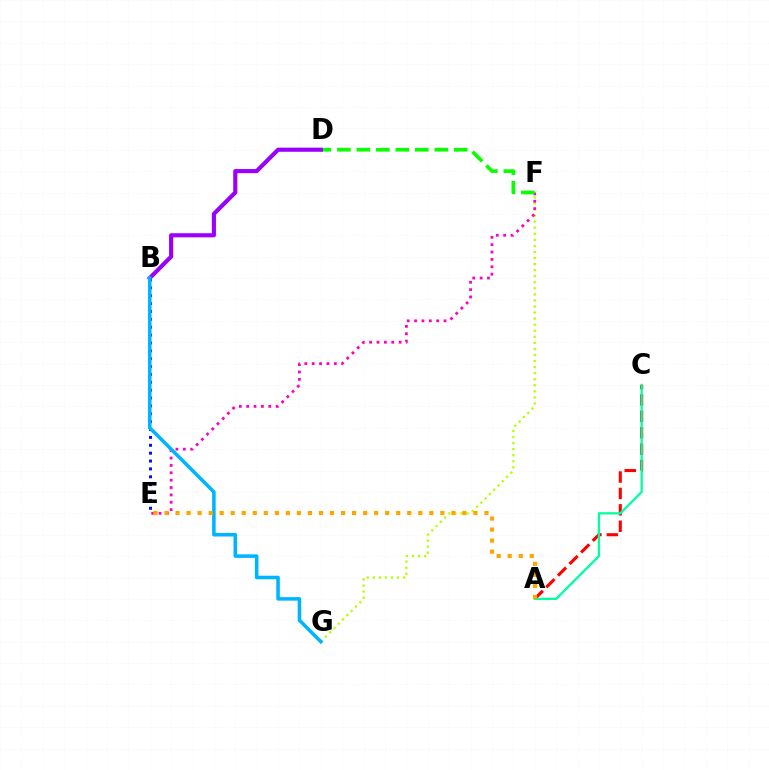{('F', 'G'): [{'color': '#b3ff00', 'line_style': 'dotted', 'thickness': 1.65}], ('A', 'C'): [{'color': '#ff0000', 'line_style': 'dashed', 'thickness': 2.23}, {'color': '#00ff9d', 'line_style': 'solid', 'thickness': 1.65}], ('E', 'F'): [{'color': '#ff00bd', 'line_style': 'dotted', 'thickness': 2.0}], ('B', 'E'): [{'color': '#0010ff', 'line_style': 'dotted', 'thickness': 2.14}], ('D', 'F'): [{'color': '#08ff00', 'line_style': 'dashed', 'thickness': 2.65}], ('B', 'D'): [{'color': '#9b00ff', 'line_style': 'solid', 'thickness': 2.98}], ('B', 'G'): [{'color': '#00b5ff', 'line_style': 'solid', 'thickness': 2.56}], ('A', 'E'): [{'color': '#ffa500', 'line_style': 'dotted', 'thickness': 3.0}]}